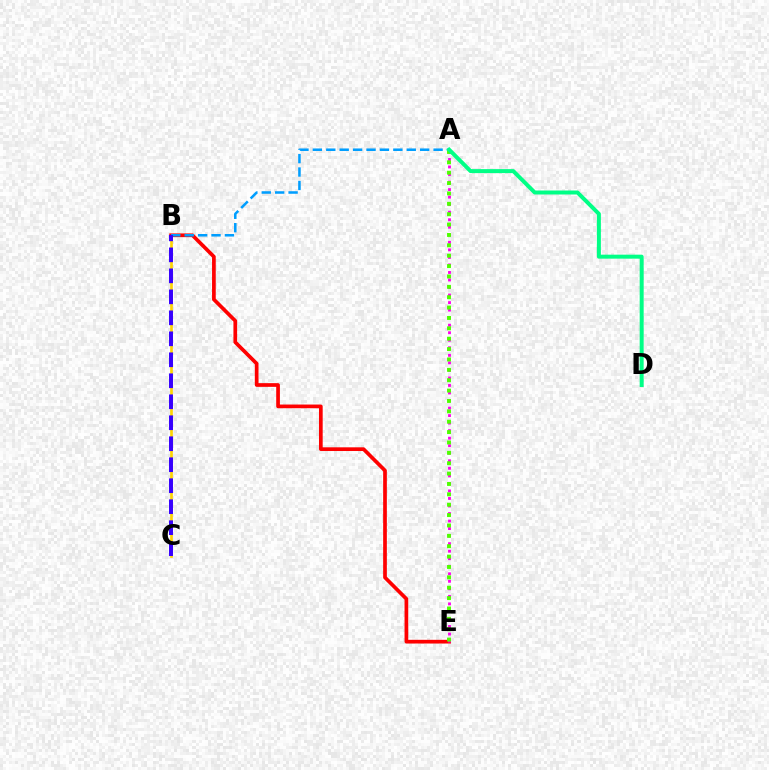{('B', 'C'): [{'color': '#ffd500', 'line_style': 'solid', 'thickness': 1.92}, {'color': '#3700ff', 'line_style': 'dashed', 'thickness': 2.85}], ('B', 'E'): [{'color': '#ff0000', 'line_style': 'solid', 'thickness': 2.66}], ('A', 'E'): [{'color': '#ff00ed', 'line_style': 'dotted', 'thickness': 2.05}, {'color': '#4fff00', 'line_style': 'dotted', 'thickness': 2.82}], ('A', 'B'): [{'color': '#009eff', 'line_style': 'dashed', 'thickness': 1.82}], ('A', 'D'): [{'color': '#00ff86', 'line_style': 'solid', 'thickness': 2.87}]}